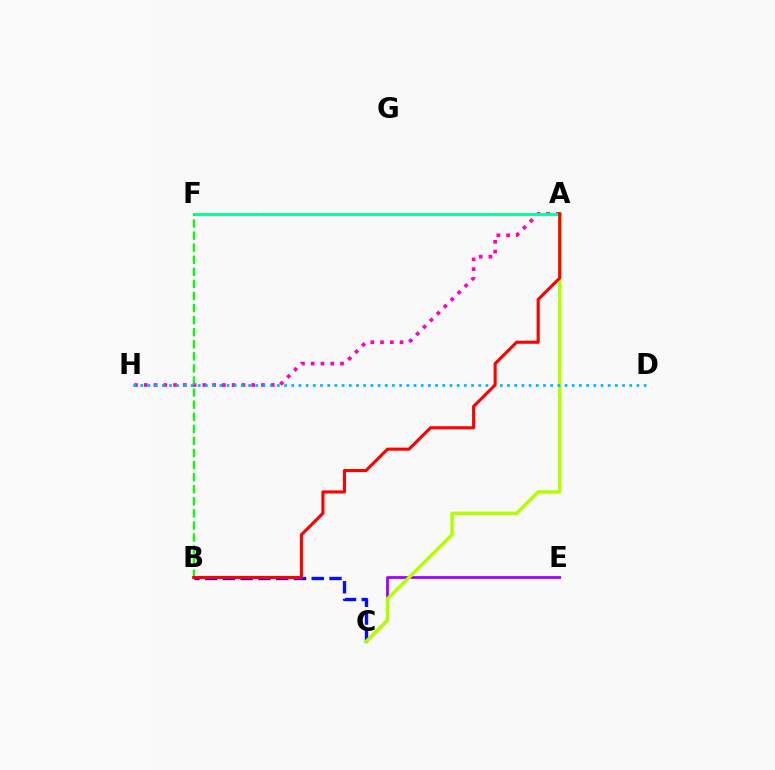{('B', 'C'): [{'color': '#0010ff', 'line_style': 'dashed', 'thickness': 2.41}], ('C', 'E'): [{'color': '#9b00ff', 'line_style': 'solid', 'thickness': 1.97}], ('A', 'C'): [{'color': '#b3ff00', 'line_style': 'solid', 'thickness': 2.48}], ('A', 'F'): [{'color': '#ffa500', 'line_style': 'dotted', 'thickness': 1.54}, {'color': '#00ff9d', 'line_style': 'solid', 'thickness': 2.09}], ('A', 'H'): [{'color': '#ff00bd', 'line_style': 'dotted', 'thickness': 2.65}], ('B', 'F'): [{'color': '#08ff00', 'line_style': 'dashed', 'thickness': 1.64}], ('D', 'H'): [{'color': '#00b5ff', 'line_style': 'dotted', 'thickness': 1.95}], ('A', 'B'): [{'color': '#ff0000', 'line_style': 'solid', 'thickness': 2.22}]}